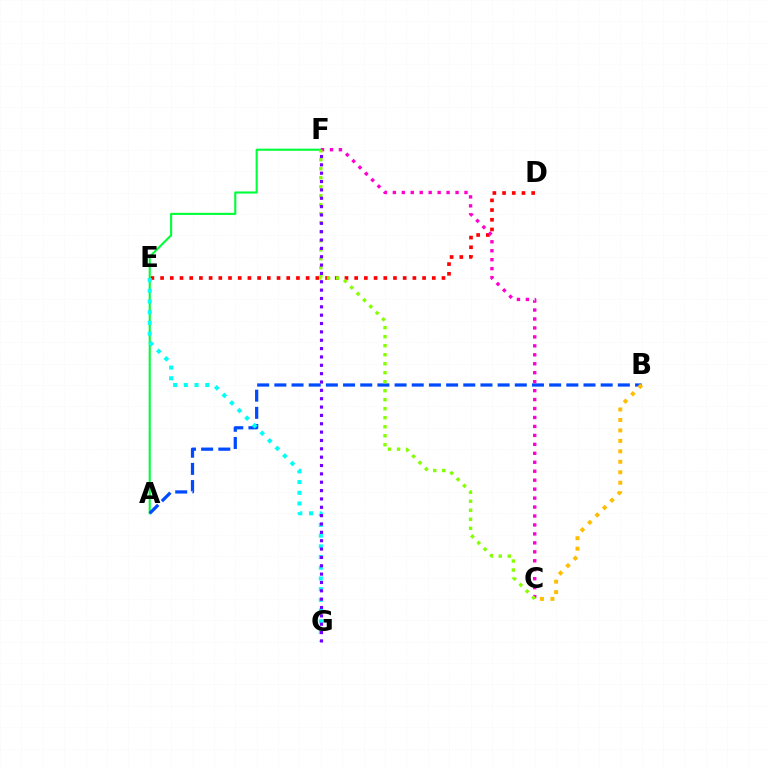{('D', 'E'): [{'color': '#ff0000', 'line_style': 'dotted', 'thickness': 2.64}], ('A', 'F'): [{'color': '#00ff39', 'line_style': 'solid', 'thickness': 1.51}], ('A', 'B'): [{'color': '#004bff', 'line_style': 'dashed', 'thickness': 2.33}], ('C', 'F'): [{'color': '#ff00cf', 'line_style': 'dotted', 'thickness': 2.43}, {'color': '#84ff00', 'line_style': 'dotted', 'thickness': 2.45}], ('E', 'G'): [{'color': '#00fff6', 'line_style': 'dotted', 'thickness': 2.91}], ('B', 'C'): [{'color': '#ffbd00', 'line_style': 'dotted', 'thickness': 2.84}], ('F', 'G'): [{'color': '#7200ff', 'line_style': 'dotted', 'thickness': 2.27}]}